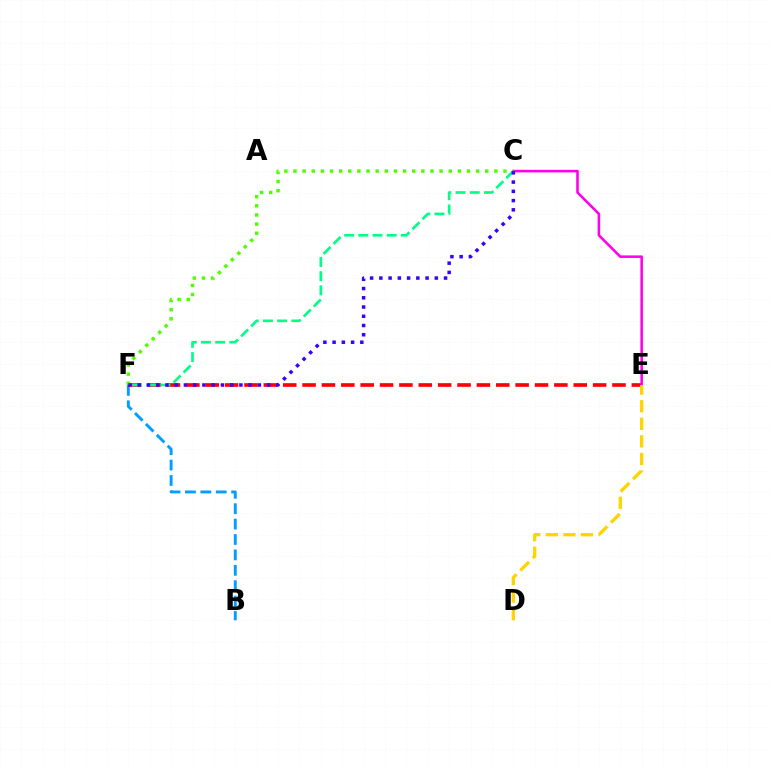{('B', 'F'): [{'color': '#009eff', 'line_style': 'dashed', 'thickness': 2.09}], ('E', 'F'): [{'color': '#ff0000', 'line_style': 'dashed', 'thickness': 2.63}], ('C', 'E'): [{'color': '#ff00ed', 'line_style': 'solid', 'thickness': 1.85}], ('C', 'F'): [{'color': '#4fff00', 'line_style': 'dotted', 'thickness': 2.48}, {'color': '#00ff86', 'line_style': 'dashed', 'thickness': 1.92}, {'color': '#3700ff', 'line_style': 'dotted', 'thickness': 2.51}], ('D', 'E'): [{'color': '#ffd500', 'line_style': 'dashed', 'thickness': 2.39}]}